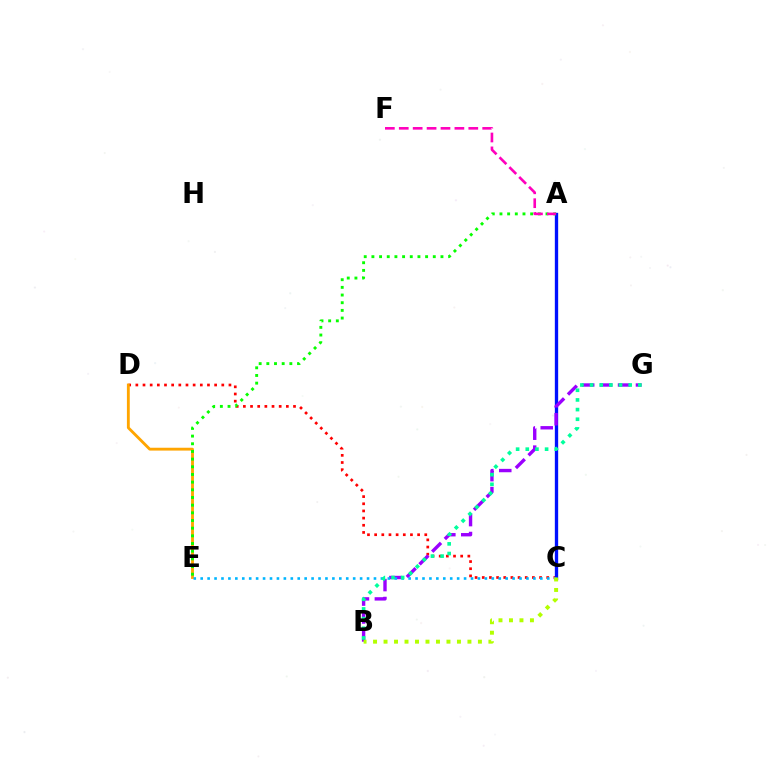{('C', 'D'): [{'color': '#ff0000', 'line_style': 'dotted', 'thickness': 1.95}], ('D', 'E'): [{'color': '#ffa500', 'line_style': 'solid', 'thickness': 2.05}], ('A', 'C'): [{'color': '#0010ff', 'line_style': 'solid', 'thickness': 2.39}], ('B', 'G'): [{'color': '#9b00ff', 'line_style': 'dashed', 'thickness': 2.44}, {'color': '#00ff9d', 'line_style': 'dotted', 'thickness': 2.62}], ('C', 'E'): [{'color': '#00b5ff', 'line_style': 'dotted', 'thickness': 1.88}], ('B', 'C'): [{'color': '#b3ff00', 'line_style': 'dotted', 'thickness': 2.85}], ('A', 'E'): [{'color': '#08ff00', 'line_style': 'dotted', 'thickness': 2.08}], ('A', 'F'): [{'color': '#ff00bd', 'line_style': 'dashed', 'thickness': 1.89}]}